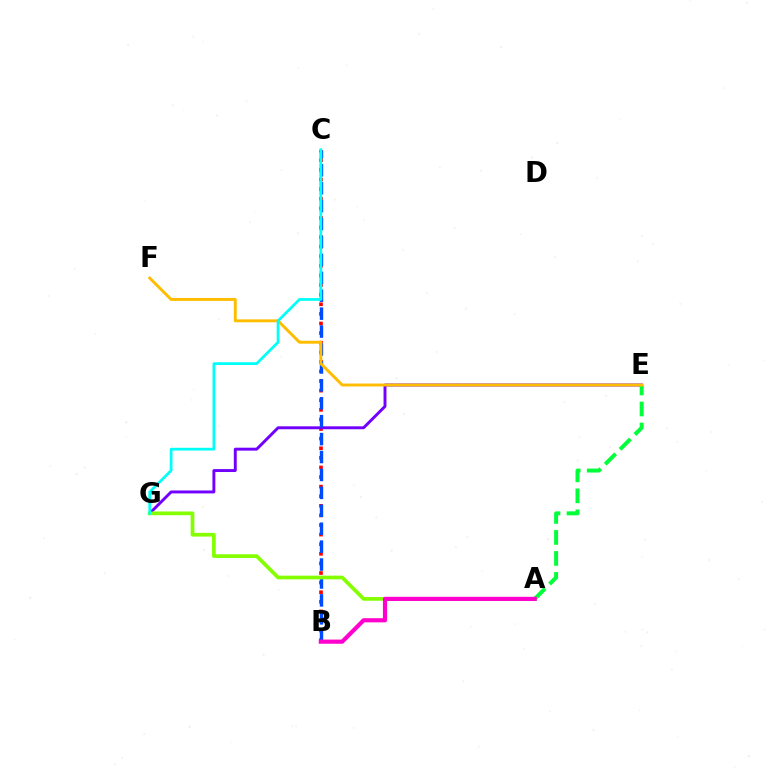{('B', 'C'): [{'color': '#ff0000', 'line_style': 'dotted', 'thickness': 2.61}, {'color': '#004bff', 'line_style': 'dashed', 'thickness': 2.43}], ('E', 'G'): [{'color': '#7200ff', 'line_style': 'solid', 'thickness': 2.11}], ('A', 'E'): [{'color': '#00ff39', 'line_style': 'dashed', 'thickness': 2.85}], ('A', 'G'): [{'color': '#84ff00', 'line_style': 'solid', 'thickness': 2.67}], ('E', 'F'): [{'color': '#ffbd00', 'line_style': 'solid', 'thickness': 2.1}], ('A', 'B'): [{'color': '#ff00cf', 'line_style': 'solid', 'thickness': 2.99}], ('C', 'G'): [{'color': '#00fff6', 'line_style': 'solid', 'thickness': 1.98}]}